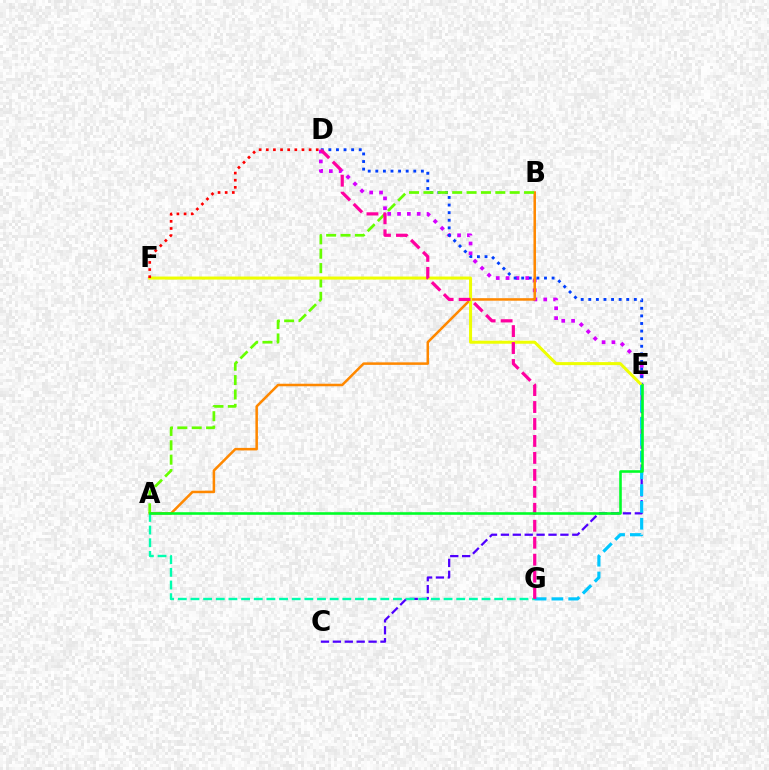{('C', 'E'): [{'color': '#4f00ff', 'line_style': 'dashed', 'thickness': 1.62}], ('D', 'E'): [{'color': '#d600ff', 'line_style': 'dotted', 'thickness': 2.67}, {'color': '#003fff', 'line_style': 'dotted', 'thickness': 2.06}], ('A', 'B'): [{'color': '#ff8800', 'line_style': 'solid', 'thickness': 1.82}, {'color': '#66ff00', 'line_style': 'dashed', 'thickness': 1.95}], ('A', 'G'): [{'color': '#00ffaf', 'line_style': 'dashed', 'thickness': 1.72}], ('E', 'F'): [{'color': '#eeff00', 'line_style': 'solid', 'thickness': 2.17}], ('E', 'G'): [{'color': '#00c7ff', 'line_style': 'dashed', 'thickness': 2.28}], ('D', 'G'): [{'color': '#ff00a0', 'line_style': 'dashed', 'thickness': 2.3}], ('A', 'E'): [{'color': '#00ff27', 'line_style': 'solid', 'thickness': 1.87}], ('D', 'F'): [{'color': '#ff0000', 'line_style': 'dotted', 'thickness': 1.94}]}